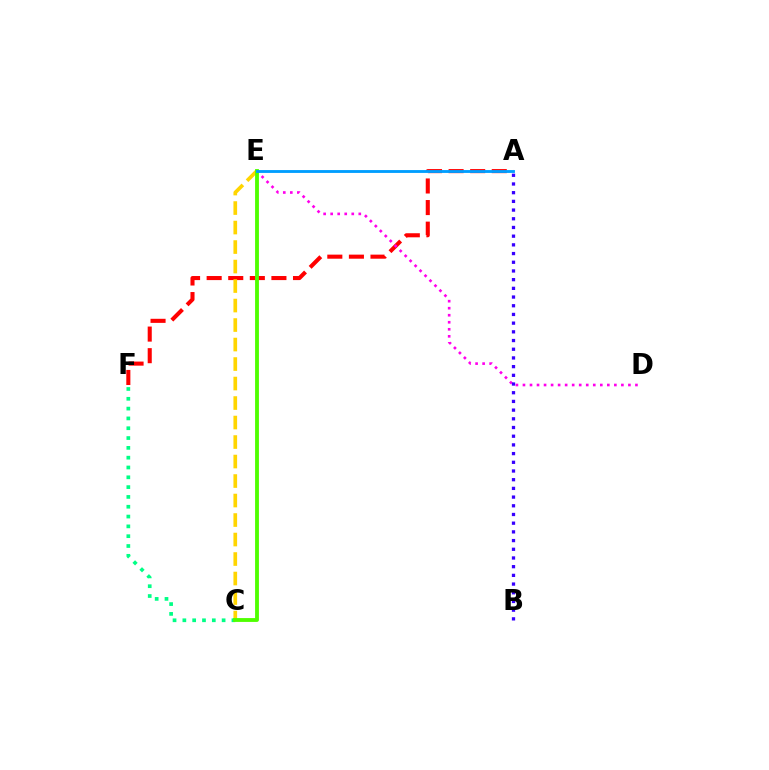{('C', 'F'): [{'color': '#00ff86', 'line_style': 'dotted', 'thickness': 2.67}], ('A', 'F'): [{'color': '#ff0000', 'line_style': 'dashed', 'thickness': 2.93}], ('C', 'E'): [{'color': '#ffd500', 'line_style': 'dashed', 'thickness': 2.65}, {'color': '#4fff00', 'line_style': 'solid', 'thickness': 2.77}], ('D', 'E'): [{'color': '#ff00ed', 'line_style': 'dotted', 'thickness': 1.91}], ('A', 'E'): [{'color': '#009eff', 'line_style': 'solid', 'thickness': 2.06}], ('A', 'B'): [{'color': '#3700ff', 'line_style': 'dotted', 'thickness': 2.36}]}